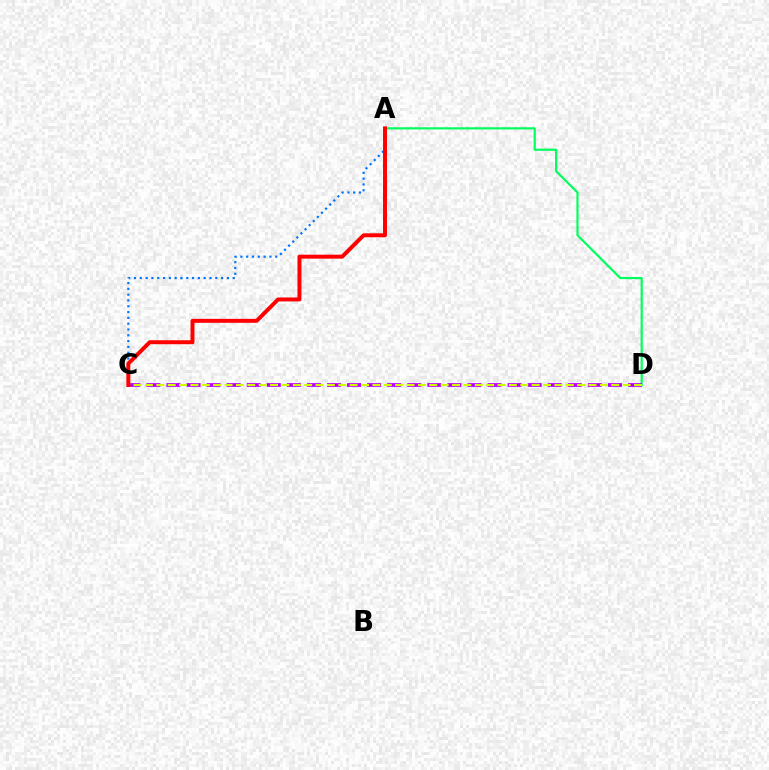{('A', 'C'): [{'color': '#0074ff', 'line_style': 'dotted', 'thickness': 1.58}, {'color': '#ff0000', 'line_style': 'solid', 'thickness': 2.85}], ('A', 'D'): [{'color': '#00ff5c', 'line_style': 'solid', 'thickness': 1.56}], ('C', 'D'): [{'color': '#b900ff', 'line_style': 'dashed', 'thickness': 2.73}, {'color': '#d1ff00', 'line_style': 'dashed', 'thickness': 1.55}]}